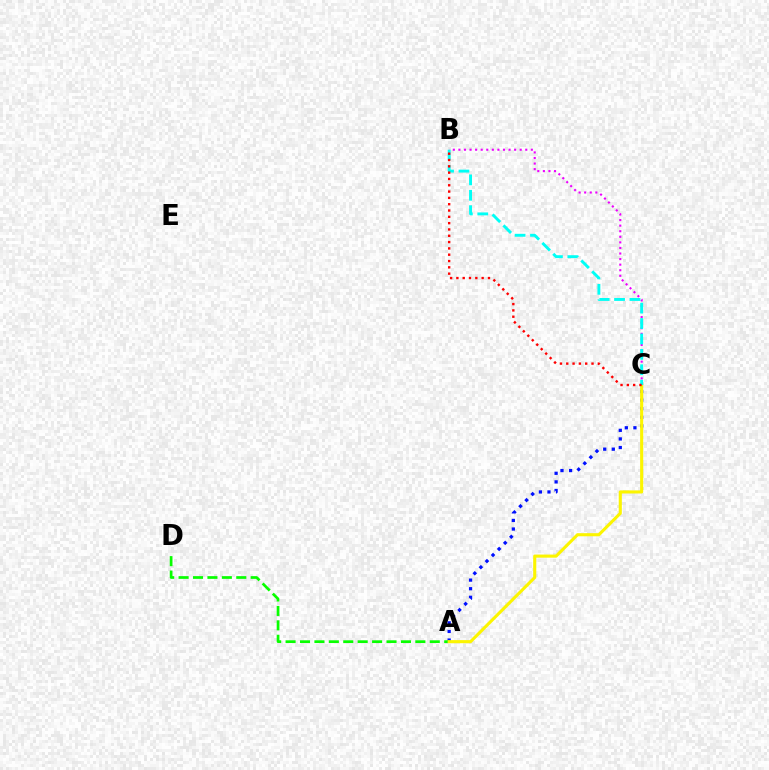{('A', 'C'): [{'color': '#0010ff', 'line_style': 'dotted', 'thickness': 2.34}, {'color': '#fcf500', 'line_style': 'solid', 'thickness': 2.23}], ('B', 'C'): [{'color': '#ee00ff', 'line_style': 'dotted', 'thickness': 1.51}, {'color': '#00fff6', 'line_style': 'dashed', 'thickness': 2.09}, {'color': '#ff0000', 'line_style': 'dotted', 'thickness': 1.72}], ('A', 'D'): [{'color': '#08ff00', 'line_style': 'dashed', 'thickness': 1.96}]}